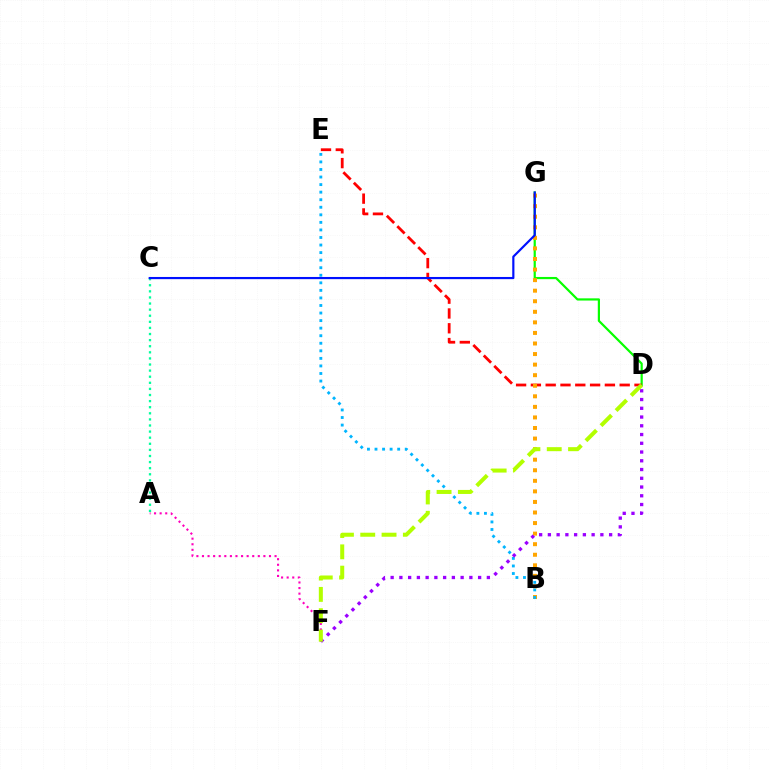{('D', 'G'): [{'color': '#08ff00', 'line_style': 'solid', 'thickness': 1.59}], ('A', 'F'): [{'color': '#ff00bd', 'line_style': 'dotted', 'thickness': 1.52}], ('D', 'E'): [{'color': '#ff0000', 'line_style': 'dashed', 'thickness': 2.01}], ('A', 'C'): [{'color': '#00ff9d', 'line_style': 'dotted', 'thickness': 1.66}], ('B', 'G'): [{'color': '#ffa500', 'line_style': 'dotted', 'thickness': 2.87}], ('C', 'G'): [{'color': '#0010ff', 'line_style': 'solid', 'thickness': 1.57}], ('B', 'E'): [{'color': '#00b5ff', 'line_style': 'dotted', 'thickness': 2.05}], ('D', 'F'): [{'color': '#9b00ff', 'line_style': 'dotted', 'thickness': 2.38}, {'color': '#b3ff00', 'line_style': 'dashed', 'thickness': 2.9}]}